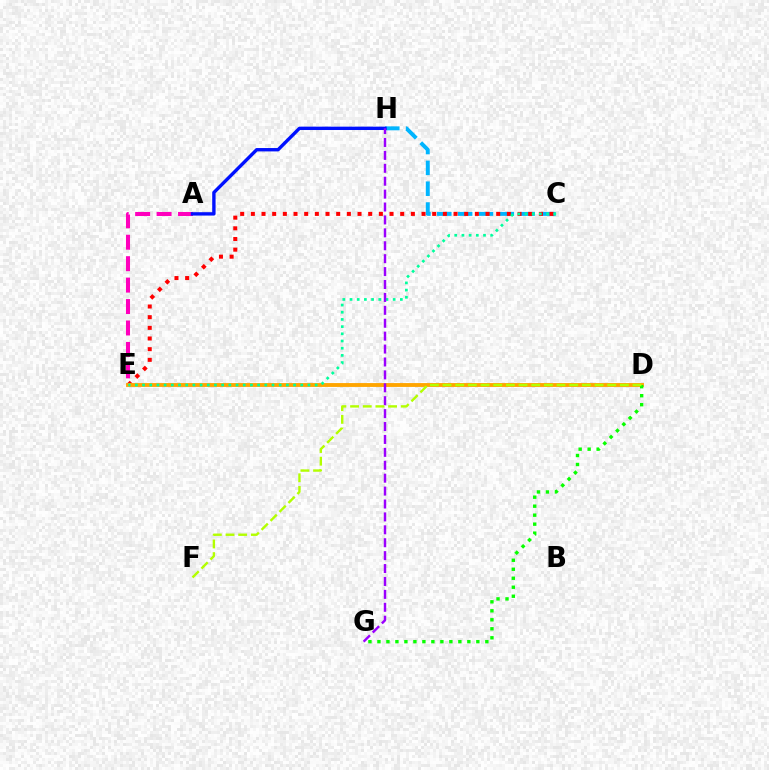{('A', 'E'): [{'color': '#ff00bd', 'line_style': 'dashed', 'thickness': 2.91}], ('C', 'H'): [{'color': '#00b5ff', 'line_style': 'dashed', 'thickness': 2.83}], ('C', 'E'): [{'color': '#ff0000', 'line_style': 'dotted', 'thickness': 2.9}, {'color': '#00ff9d', 'line_style': 'dotted', 'thickness': 1.95}], ('D', 'E'): [{'color': '#ffa500', 'line_style': 'solid', 'thickness': 2.78}], ('A', 'H'): [{'color': '#0010ff', 'line_style': 'solid', 'thickness': 2.43}], ('D', 'G'): [{'color': '#08ff00', 'line_style': 'dotted', 'thickness': 2.44}], ('G', 'H'): [{'color': '#9b00ff', 'line_style': 'dashed', 'thickness': 1.75}], ('D', 'F'): [{'color': '#b3ff00', 'line_style': 'dashed', 'thickness': 1.72}]}